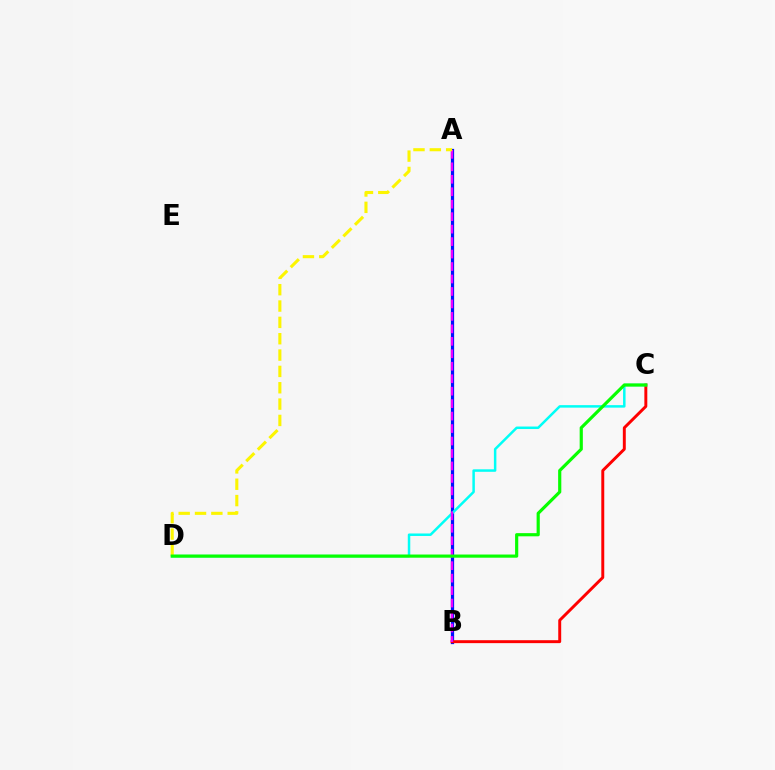{('A', 'B'): [{'color': '#0010ff', 'line_style': 'solid', 'thickness': 2.33}, {'color': '#ee00ff', 'line_style': 'dashed', 'thickness': 1.69}], ('B', 'C'): [{'color': '#ff0000', 'line_style': 'solid', 'thickness': 2.12}], ('C', 'D'): [{'color': '#00fff6', 'line_style': 'solid', 'thickness': 1.79}, {'color': '#08ff00', 'line_style': 'solid', 'thickness': 2.28}], ('A', 'D'): [{'color': '#fcf500', 'line_style': 'dashed', 'thickness': 2.22}]}